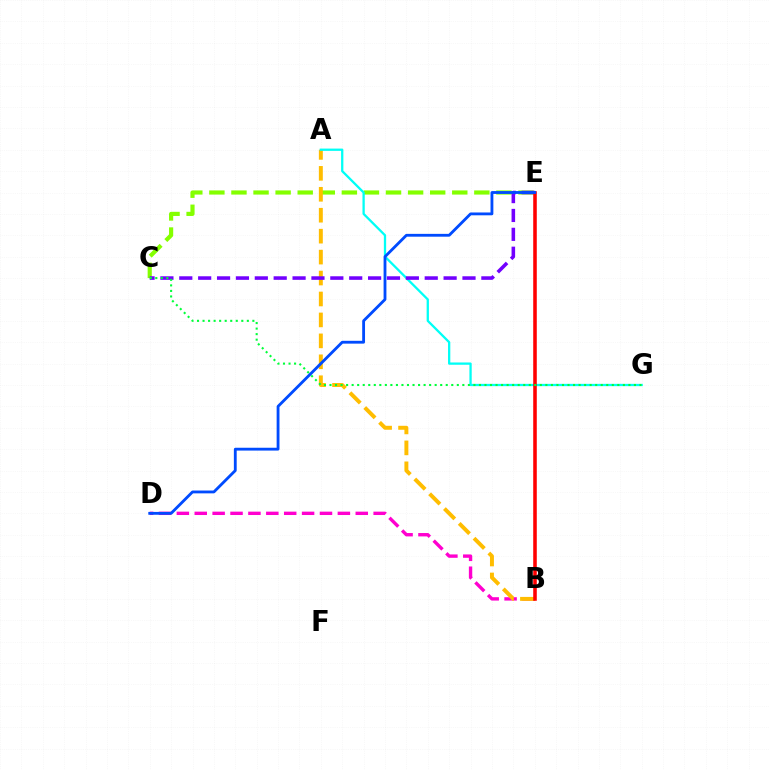{('B', 'D'): [{'color': '#ff00cf', 'line_style': 'dashed', 'thickness': 2.43}], ('C', 'E'): [{'color': '#84ff00', 'line_style': 'dashed', 'thickness': 3.0}, {'color': '#7200ff', 'line_style': 'dashed', 'thickness': 2.56}], ('A', 'B'): [{'color': '#ffbd00', 'line_style': 'dashed', 'thickness': 2.84}], ('A', 'G'): [{'color': '#00fff6', 'line_style': 'solid', 'thickness': 1.65}], ('B', 'E'): [{'color': '#ff0000', 'line_style': 'solid', 'thickness': 2.56}], ('C', 'G'): [{'color': '#00ff39', 'line_style': 'dotted', 'thickness': 1.5}], ('D', 'E'): [{'color': '#004bff', 'line_style': 'solid', 'thickness': 2.04}]}